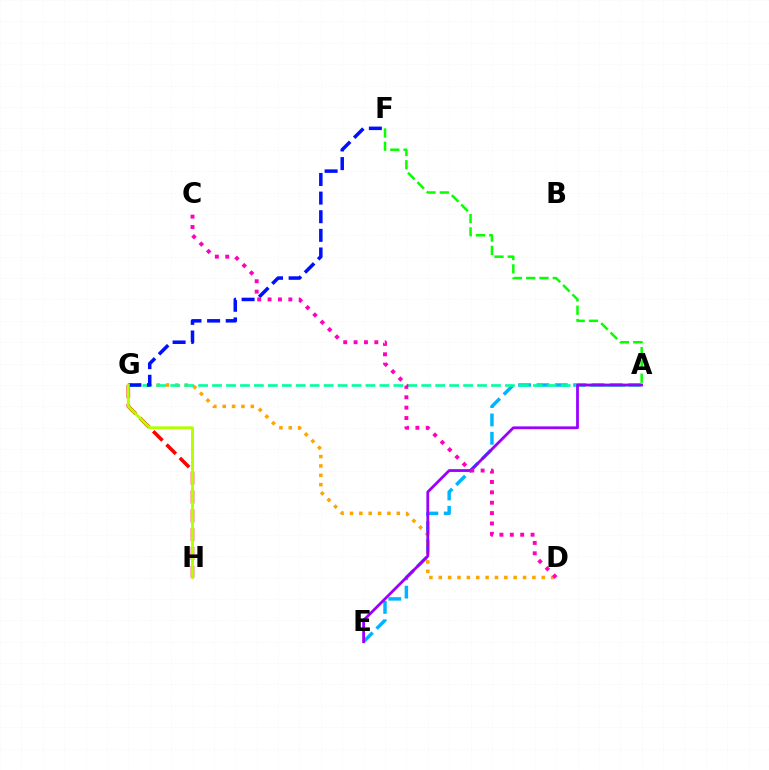{('G', 'H'): [{'color': '#ff0000', 'line_style': 'dashed', 'thickness': 2.56}, {'color': '#b3ff00', 'line_style': 'solid', 'thickness': 2.11}], ('A', 'E'): [{'color': '#00b5ff', 'line_style': 'dashed', 'thickness': 2.49}, {'color': '#9b00ff', 'line_style': 'solid', 'thickness': 2.01}], ('D', 'G'): [{'color': '#ffa500', 'line_style': 'dotted', 'thickness': 2.54}], ('A', 'G'): [{'color': '#00ff9d', 'line_style': 'dashed', 'thickness': 1.89}], ('F', 'G'): [{'color': '#0010ff', 'line_style': 'dashed', 'thickness': 2.53}], ('C', 'D'): [{'color': '#ff00bd', 'line_style': 'dotted', 'thickness': 2.82}], ('A', 'F'): [{'color': '#08ff00', 'line_style': 'dashed', 'thickness': 1.81}]}